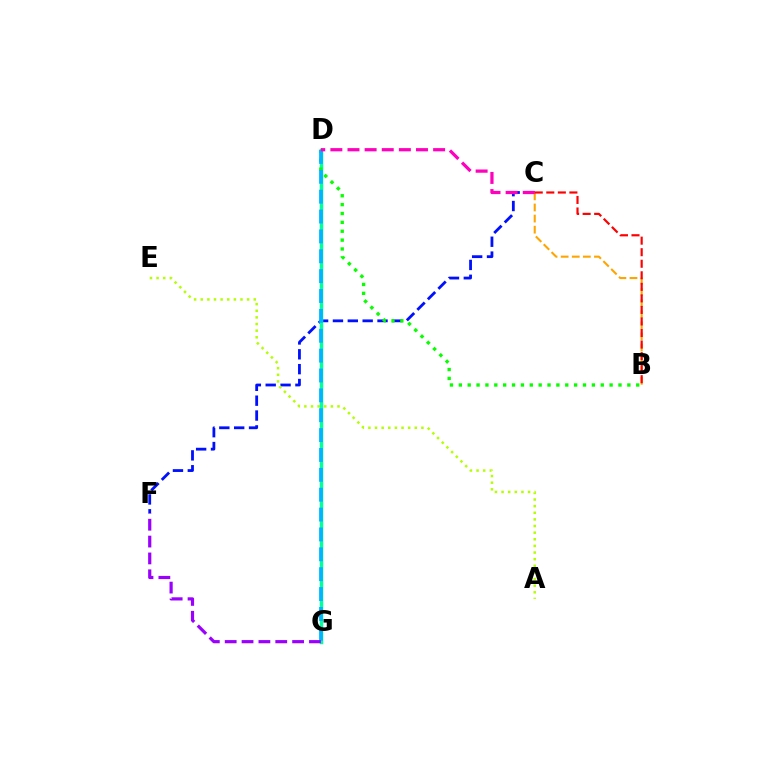{('C', 'F'): [{'color': '#0010ff', 'line_style': 'dashed', 'thickness': 2.02}], ('B', 'C'): [{'color': '#ffa500', 'line_style': 'dashed', 'thickness': 1.51}, {'color': '#ff0000', 'line_style': 'dashed', 'thickness': 1.57}], ('A', 'E'): [{'color': '#b3ff00', 'line_style': 'dotted', 'thickness': 1.8}], ('D', 'G'): [{'color': '#00ff9d', 'line_style': 'solid', 'thickness': 2.5}, {'color': '#00b5ff', 'line_style': 'dashed', 'thickness': 2.7}], ('B', 'D'): [{'color': '#08ff00', 'line_style': 'dotted', 'thickness': 2.41}], ('F', 'G'): [{'color': '#9b00ff', 'line_style': 'dashed', 'thickness': 2.29}], ('C', 'D'): [{'color': '#ff00bd', 'line_style': 'dashed', 'thickness': 2.33}]}